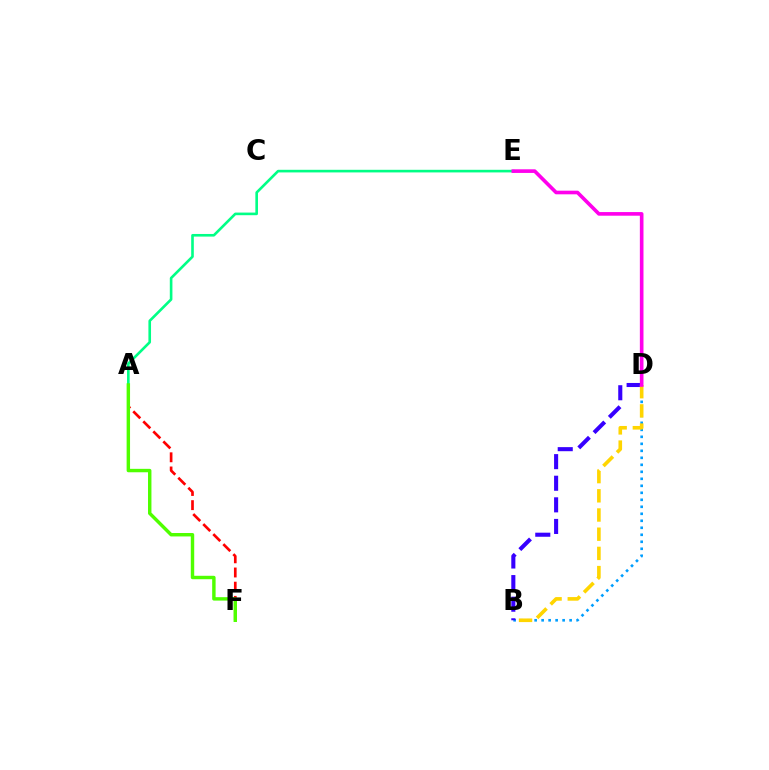{('B', 'D'): [{'color': '#009eff', 'line_style': 'dotted', 'thickness': 1.9}, {'color': '#3700ff', 'line_style': 'dashed', 'thickness': 2.93}, {'color': '#ffd500', 'line_style': 'dashed', 'thickness': 2.61}], ('A', 'F'): [{'color': '#ff0000', 'line_style': 'dashed', 'thickness': 1.93}, {'color': '#4fff00', 'line_style': 'solid', 'thickness': 2.47}], ('A', 'E'): [{'color': '#00ff86', 'line_style': 'solid', 'thickness': 1.89}], ('D', 'E'): [{'color': '#ff00ed', 'line_style': 'solid', 'thickness': 2.62}]}